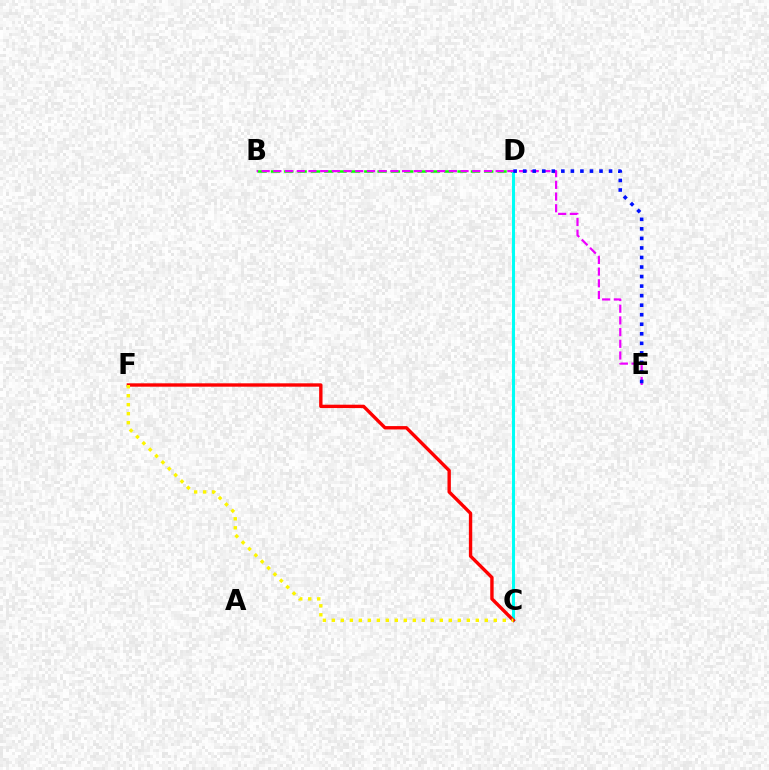{('B', 'D'): [{'color': '#08ff00', 'line_style': 'dashed', 'thickness': 1.81}], ('C', 'D'): [{'color': '#00fff6', 'line_style': 'solid', 'thickness': 2.2}], ('C', 'F'): [{'color': '#ff0000', 'line_style': 'solid', 'thickness': 2.43}, {'color': '#fcf500', 'line_style': 'dotted', 'thickness': 2.44}], ('B', 'E'): [{'color': '#ee00ff', 'line_style': 'dashed', 'thickness': 1.59}], ('D', 'E'): [{'color': '#0010ff', 'line_style': 'dotted', 'thickness': 2.59}]}